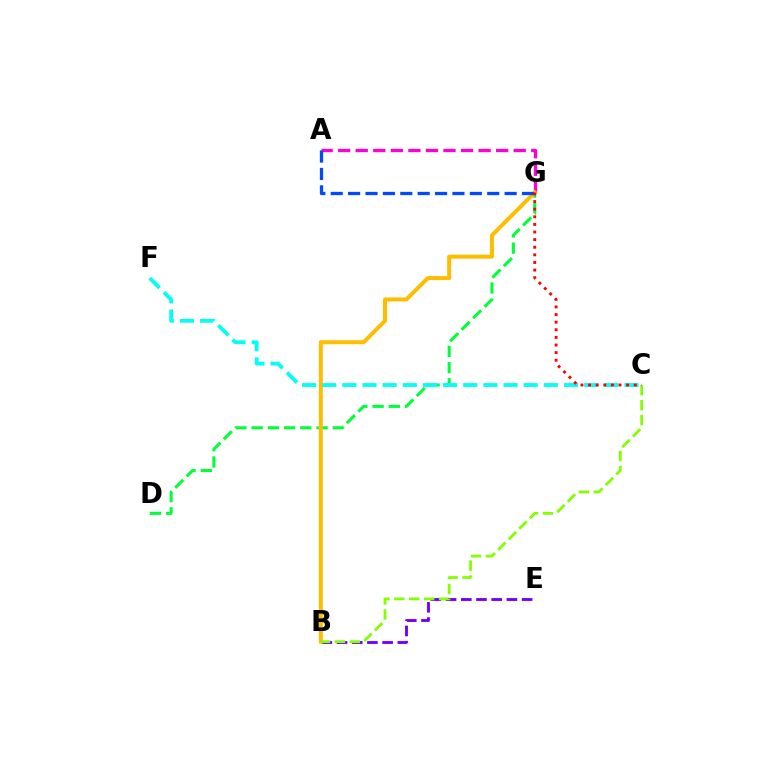{('D', 'G'): [{'color': '#00ff39', 'line_style': 'dashed', 'thickness': 2.2}], ('A', 'G'): [{'color': '#ff00cf', 'line_style': 'dashed', 'thickness': 2.38}, {'color': '#004bff', 'line_style': 'dashed', 'thickness': 2.36}], ('B', 'E'): [{'color': '#7200ff', 'line_style': 'dashed', 'thickness': 2.07}], ('B', 'G'): [{'color': '#ffbd00', 'line_style': 'solid', 'thickness': 2.88}], ('B', 'C'): [{'color': '#84ff00', 'line_style': 'dashed', 'thickness': 2.03}], ('C', 'F'): [{'color': '#00fff6', 'line_style': 'dashed', 'thickness': 2.74}], ('C', 'G'): [{'color': '#ff0000', 'line_style': 'dotted', 'thickness': 2.07}]}